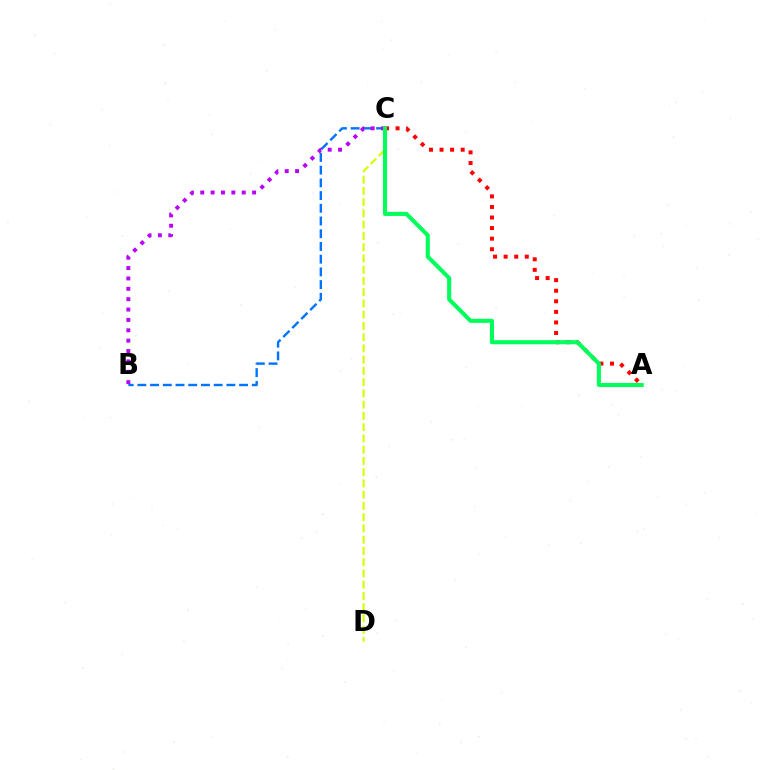{('B', 'C'): [{'color': '#0074ff', 'line_style': 'dashed', 'thickness': 1.73}, {'color': '#b900ff', 'line_style': 'dotted', 'thickness': 2.82}], ('C', 'D'): [{'color': '#d1ff00', 'line_style': 'dashed', 'thickness': 1.53}], ('A', 'C'): [{'color': '#ff0000', 'line_style': 'dotted', 'thickness': 2.87}, {'color': '#00ff5c', 'line_style': 'solid', 'thickness': 2.94}]}